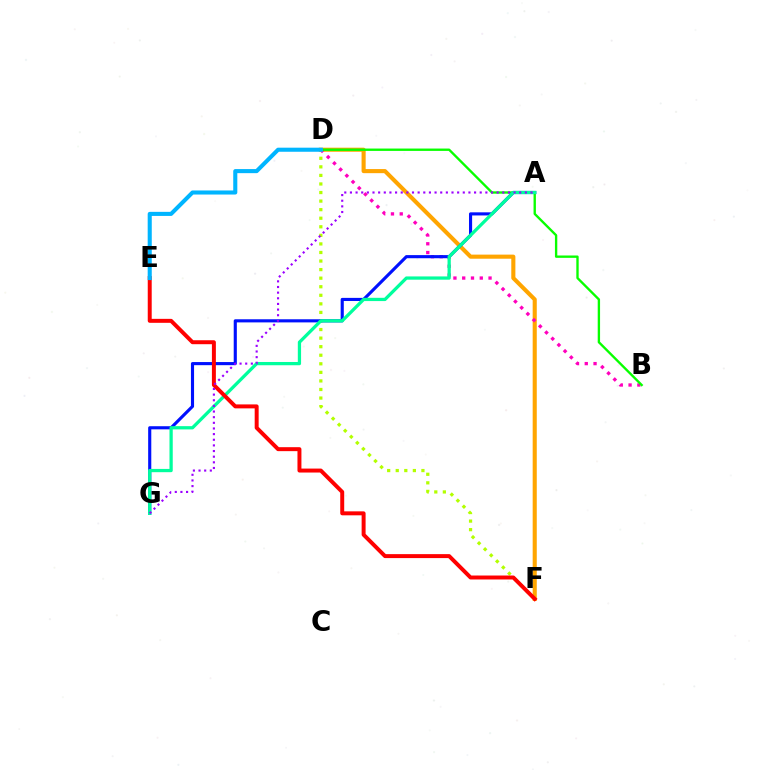{('D', 'F'): [{'color': '#ffa500', 'line_style': 'solid', 'thickness': 2.95}, {'color': '#b3ff00', 'line_style': 'dotted', 'thickness': 2.33}], ('B', 'D'): [{'color': '#ff00bd', 'line_style': 'dotted', 'thickness': 2.38}, {'color': '#08ff00', 'line_style': 'solid', 'thickness': 1.7}], ('A', 'G'): [{'color': '#0010ff', 'line_style': 'solid', 'thickness': 2.25}, {'color': '#00ff9d', 'line_style': 'solid', 'thickness': 2.35}, {'color': '#9b00ff', 'line_style': 'dotted', 'thickness': 1.53}], ('E', 'F'): [{'color': '#ff0000', 'line_style': 'solid', 'thickness': 2.85}], ('D', 'E'): [{'color': '#00b5ff', 'line_style': 'solid', 'thickness': 2.94}]}